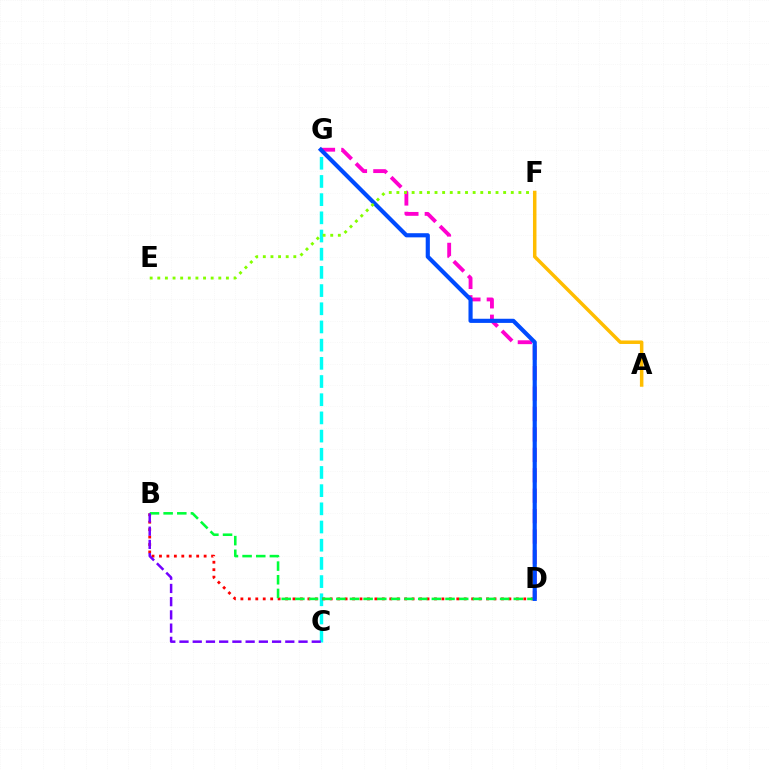{('C', 'G'): [{'color': '#00fff6', 'line_style': 'dashed', 'thickness': 2.47}], ('B', 'D'): [{'color': '#ff0000', 'line_style': 'dotted', 'thickness': 2.02}, {'color': '#00ff39', 'line_style': 'dashed', 'thickness': 1.85}], ('D', 'G'): [{'color': '#ff00cf', 'line_style': 'dashed', 'thickness': 2.77}, {'color': '#004bff', 'line_style': 'solid', 'thickness': 2.98}], ('E', 'F'): [{'color': '#84ff00', 'line_style': 'dotted', 'thickness': 2.07}], ('B', 'C'): [{'color': '#7200ff', 'line_style': 'dashed', 'thickness': 1.8}], ('A', 'F'): [{'color': '#ffbd00', 'line_style': 'solid', 'thickness': 2.52}]}